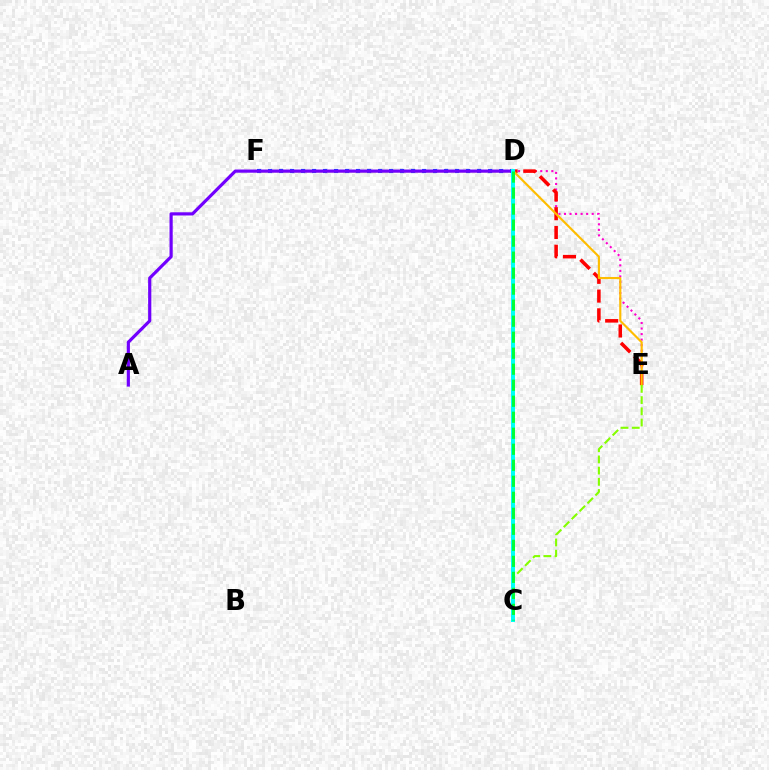{('D', 'E'): [{'color': '#ff00cf', 'line_style': 'dotted', 'thickness': 1.51}, {'color': '#ff0000', 'line_style': 'dashed', 'thickness': 2.55}], ('D', 'F'): [{'color': '#004bff', 'line_style': 'dotted', 'thickness': 2.99}], ('E', 'F'): [{'color': '#ffbd00', 'line_style': 'solid', 'thickness': 1.55}], ('A', 'D'): [{'color': '#7200ff', 'line_style': 'solid', 'thickness': 2.3}], ('C', 'E'): [{'color': '#84ff00', 'line_style': 'dashed', 'thickness': 1.52}], ('C', 'D'): [{'color': '#00fff6', 'line_style': 'solid', 'thickness': 2.86}, {'color': '#00ff39', 'line_style': 'dashed', 'thickness': 2.17}]}